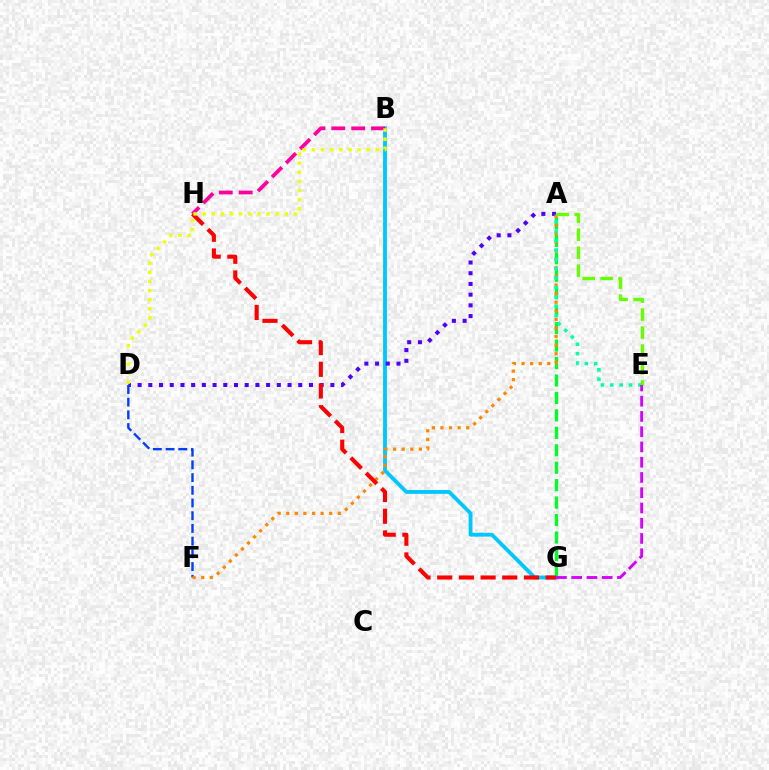{('B', 'G'): [{'color': '#00c7ff', 'line_style': 'solid', 'thickness': 2.76}], ('A', 'D'): [{'color': '#4f00ff', 'line_style': 'dotted', 'thickness': 2.91}], ('A', 'G'): [{'color': '#00ff27', 'line_style': 'dashed', 'thickness': 2.37}], ('B', 'H'): [{'color': '#ff00a0', 'line_style': 'dashed', 'thickness': 2.7}], ('D', 'F'): [{'color': '#003fff', 'line_style': 'dashed', 'thickness': 1.73}], ('A', 'F'): [{'color': '#ff8800', 'line_style': 'dotted', 'thickness': 2.33}], ('A', 'E'): [{'color': '#00ffaf', 'line_style': 'dotted', 'thickness': 2.55}, {'color': '#66ff00', 'line_style': 'dashed', 'thickness': 2.44}], ('G', 'H'): [{'color': '#ff0000', 'line_style': 'dashed', 'thickness': 2.95}], ('E', 'G'): [{'color': '#d600ff', 'line_style': 'dashed', 'thickness': 2.07}], ('B', 'D'): [{'color': '#eeff00', 'line_style': 'dotted', 'thickness': 2.48}]}